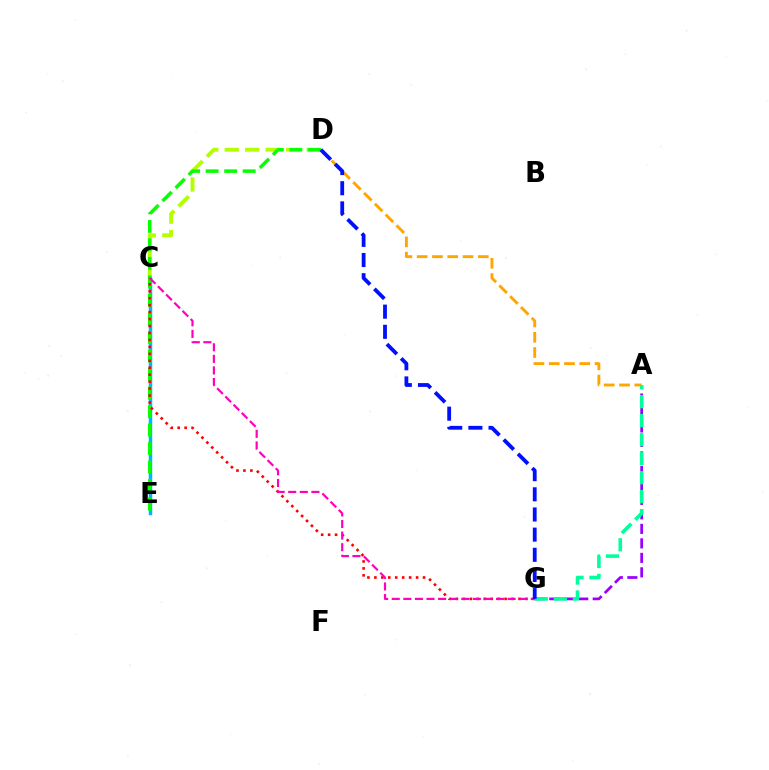{('C', 'D'): [{'color': '#b3ff00', 'line_style': 'dashed', 'thickness': 2.78}], ('C', 'E'): [{'color': '#00b5ff', 'line_style': 'solid', 'thickness': 2.5}], ('A', 'G'): [{'color': '#9b00ff', 'line_style': 'dashed', 'thickness': 1.97}, {'color': '#00ff9d', 'line_style': 'dashed', 'thickness': 2.58}], ('A', 'D'): [{'color': '#ffa500', 'line_style': 'dashed', 'thickness': 2.08}], ('D', 'E'): [{'color': '#08ff00', 'line_style': 'dashed', 'thickness': 2.52}], ('C', 'G'): [{'color': '#ff0000', 'line_style': 'dotted', 'thickness': 1.89}, {'color': '#ff00bd', 'line_style': 'dashed', 'thickness': 1.57}], ('D', 'G'): [{'color': '#0010ff', 'line_style': 'dashed', 'thickness': 2.74}]}